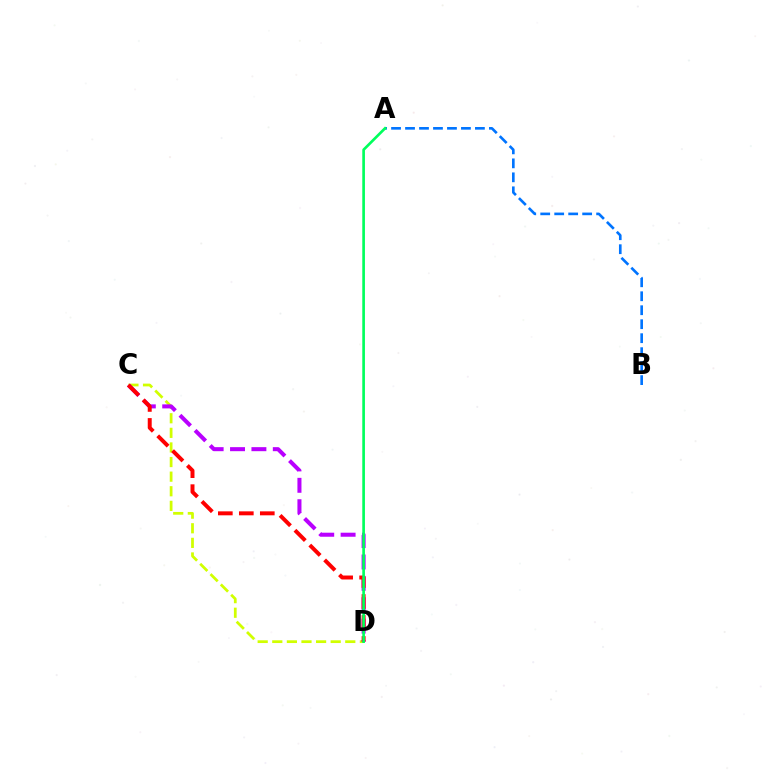{('C', 'D'): [{'color': '#d1ff00', 'line_style': 'dashed', 'thickness': 1.98}, {'color': '#b900ff', 'line_style': 'dashed', 'thickness': 2.91}, {'color': '#ff0000', 'line_style': 'dashed', 'thickness': 2.85}], ('A', 'B'): [{'color': '#0074ff', 'line_style': 'dashed', 'thickness': 1.9}], ('A', 'D'): [{'color': '#00ff5c', 'line_style': 'solid', 'thickness': 1.92}]}